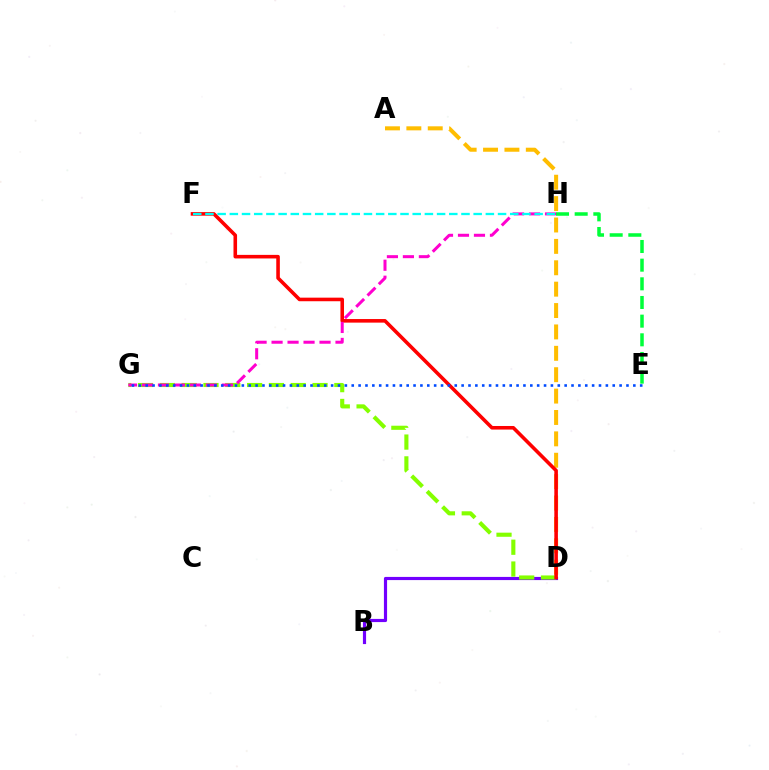{('B', 'D'): [{'color': '#7200ff', 'line_style': 'solid', 'thickness': 2.28}], ('A', 'D'): [{'color': '#ffbd00', 'line_style': 'dashed', 'thickness': 2.91}], ('D', 'G'): [{'color': '#84ff00', 'line_style': 'dashed', 'thickness': 2.96}], ('D', 'F'): [{'color': '#ff0000', 'line_style': 'solid', 'thickness': 2.58}], ('E', 'H'): [{'color': '#00ff39', 'line_style': 'dashed', 'thickness': 2.54}], ('G', 'H'): [{'color': '#ff00cf', 'line_style': 'dashed', 'thickness': 2.17}], ('E', 'G'): [{'color': '#004bff', 'line_style': 'dotted', 'thickness': 1.87}], ('F', 'H'): [{'color': '#00fff6', 'line_style': 'dashed', 'thickness': 1.66}]}